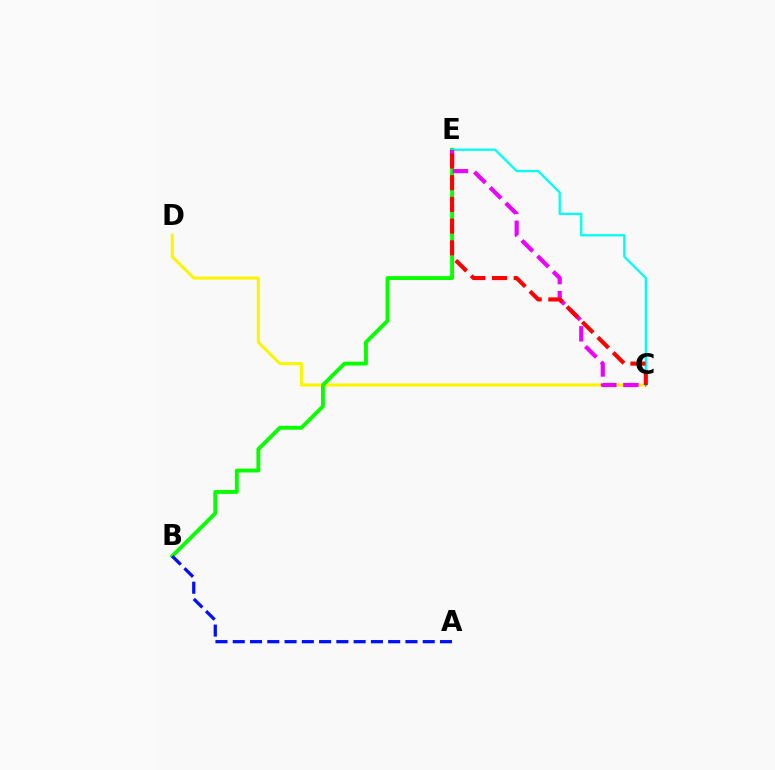{('C', 'D'): [{'color': '#fcf500', 'line_style': 'solid', 'thickness': 2.21}], ('B', 'E'): [{'color': '#08ff00', 'line_style': 'solid', 'thickness': 2.79}], ('C', 'E'): [{'color': '#00fff6', 'line_style': 'solid', 'thickness': 1.67}, {'color': '#ee00ff', 'line_style': 'dashed', 'thickness': 3.0}, {'color': '#ff0000', 'line_style': 'dashed', 'thickness': 2.95}], ('A', 'B'): [{'color': '#0010ff', 'line_style': 'dashed', 'thickness': 2.35}]}